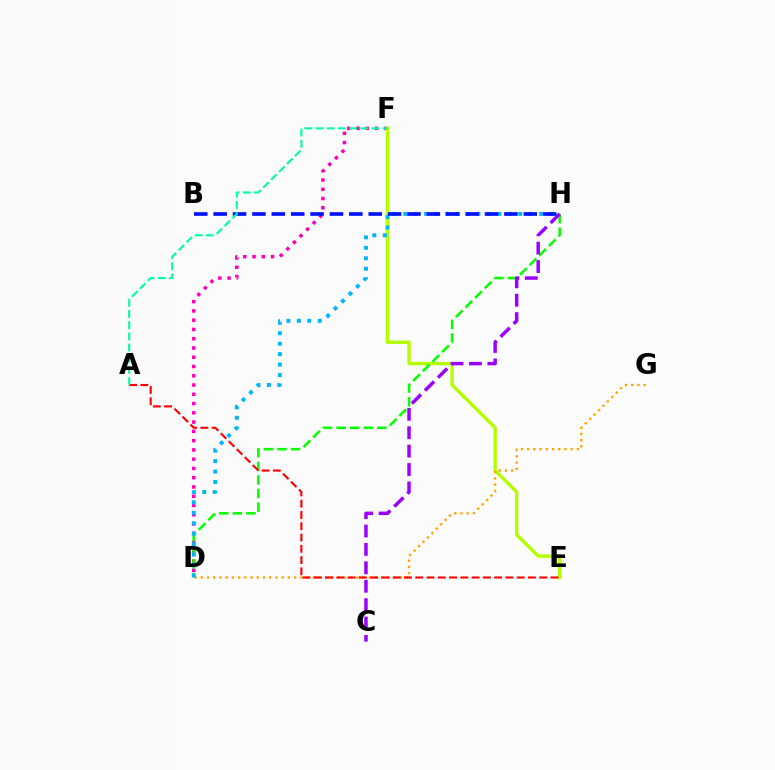{('D', 'F'): [{'color': '#ff00bd', 'line_style': 'dotted', 'thickness': 2.52}], ('E', 'F'): [{'color': '#b3ff00', 'line_style': 'solid', 'thickness': 2.44}], ('D', 'H'): [{'color': '#08ff00', 'line_style': 'dashed', 'thickness': 1.85}, {'color': '#00b5ff', 'line_style': 'dotted', 'thickness': 2.84}], ('C', 'H'): [{'color': '#9b00ff', 'line_style': 'dashed', 'thickness': 2.5}], ('D', 'G'): [{'color': '#ffa500', 'line_style': 'dotted', 'thickness': 1.69}], ('A', 'E'): [{'color': '#ff0000', 'line_style': 'dashed', 'thickness': 1.53}], ('B', 'H'): [{'color': '#0010ff', 'line_style': 'dashed', 'thickness': 2.63}], ('A', 'F'): [{'color': '#00ff9d', 'line_style': 'dashed', 'thickness': 1.52}]}